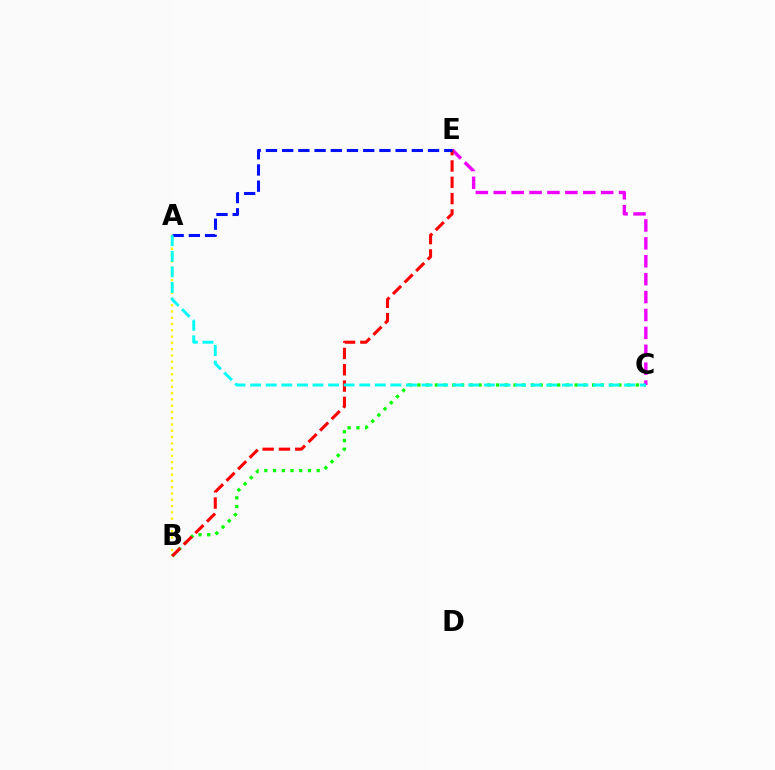{('B', 'C'): [{'color': '#08ff00', 'line_style': 'dotted', 'thickness': 2.37}], ('C', 'E'): [{'color': '#ee00ff', 'line_style': 'dashed', 'thickness': 2.43}], ('A', 'B'): [{'color': '#fcf500', 'line_style': 'dotted', 'thickness': 1.71}], ('B', 'E'): [{'color': '#ff0000', 'line_style': 'dashed', 'thickness': 2.22}], ('A', 'E'): [{'color': '#0010ff', 'line_style': 'dashed', 'thickness': 2.2}], ('A', 'C'): [{'color': '#00fff6', 'line_style': 'dashed', 'thickness': 2.12}]}